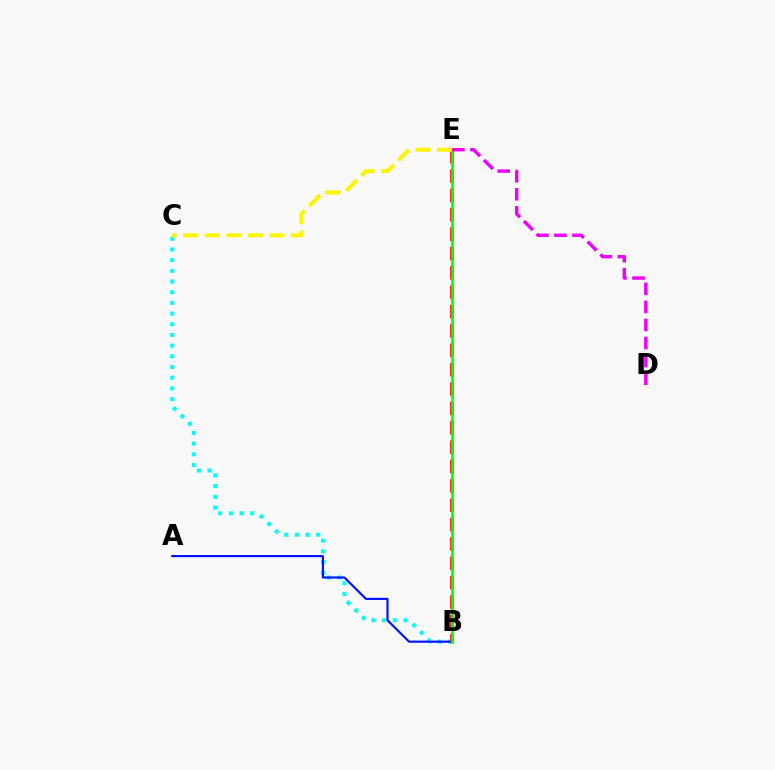{('B', 'C'): [{'color': '#00fff6', 'line_style': 'dotted', 'thickness': 2.9}], ('A', 'B'): [{'color': '#0010ff', 'line_style': 'solid', 'thickness': 1.53}], ('B', 'E'): [{'color': '#ff0000', 'line_style': 'dashed', 'thickness': 2.63}, {'color': '#08ff00', 'line_style': 'solid', 'thickness': 1.96}], ('D', 'E'): [{'color': '#ee00ff', 'line_style': 'dashed', 'thickness': 2.45}], ('C', 'E'): [{'color': '#fcf500', 'line_style': 'dashed', 'thickness': 2.93}]}